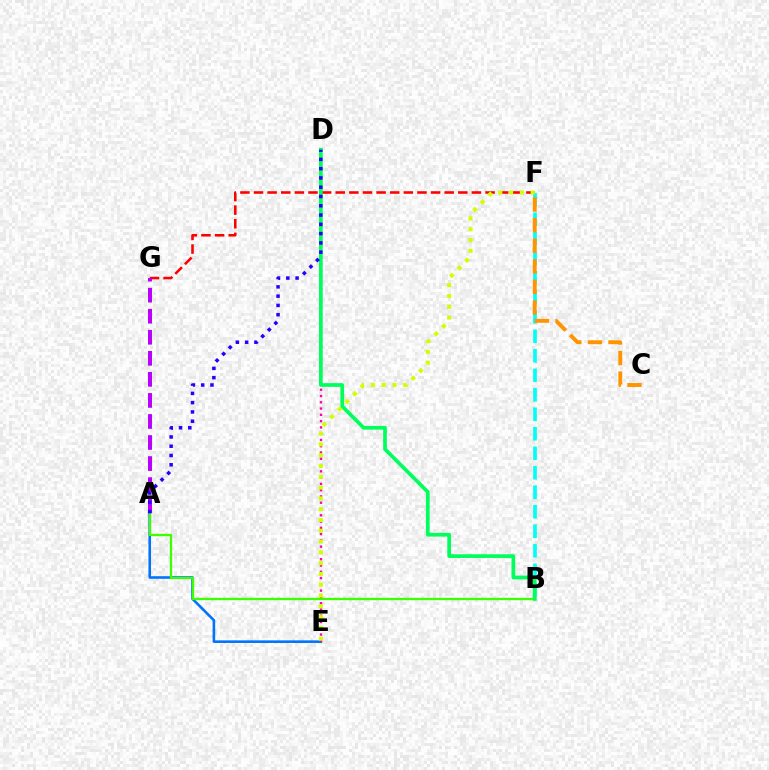{('A', 'E'): [{'color': '#0074ff', 'line_style': 'solid', 'thickness': 1.87}], ('F', 'G'): [{'color': '#ff0000', 'line_style': 'dashed', 'thickness': 1.85}], ('B', 'F'): [{'color': '#00fff6', 'line_style': 'dashed', 'thickness': 2.65}], ('A', 'B'): [{'color': '#3dff00', 'line_style': 'solid', 'thickness': 1.65}], ('C', 'F'): [{'color': '#ff9400', 'line_style': 'dashed', 'thickness': 2.8}], ('D', 'E'): [{'color': '#ff00ac', 'line_style': 'dotted', 'thickness': 1.71}], ('A', 'G'): [{'color': '#b900ff', 'line_style': 'dashed', 'thickness': 2.86}], ('B', 'D'): [{'color': '#00ff5c', 'line_style': 'solid', 'thickness': 2.68}], ('A', 'D'): [{'color': '#2500ff', 'line_style': 'dotted', 'thickness': 2.52}], ('E', 'F'): [{'color': '#d1ff00', 'line_style': 'dotted', 'thickness': 2.93}]}